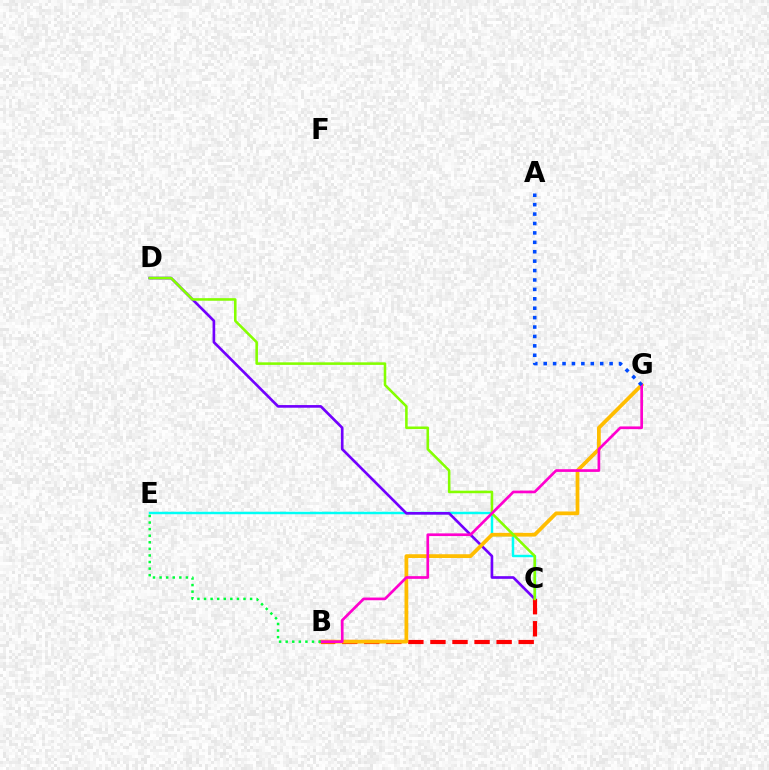{('C', 'E'): [{'color': '#00fff6', 'line_style': 'solid', 'thickness': 1.76}], ('C', 'D'): [{'color': '#7200ff', 'line_style': 'solid', 'thickness': 1.91}, {'color': '#84ff00', 'line_style': 'solid', 'thickness': 1.85}], ('B', 'C'): [{'color': '#ff0000', 'line_style': 'dashed', 'thickness': 3.0}], ('B', 'G'): [{'color': '#ffbd00', 'line_style': 'solid', 'thickness': 2.7}, {'color': '#ff00cf', 'line_style': 'solid', 'thickness': 1.94}], ('A', 'G'): [{'color': '#004bff', 'line_style': 'dotted', 'thickness': 2.56}], ('B', 'E'): [{'color': '#00ff39', 'line_style': 'dotted', 'thickness': 1.79}]}